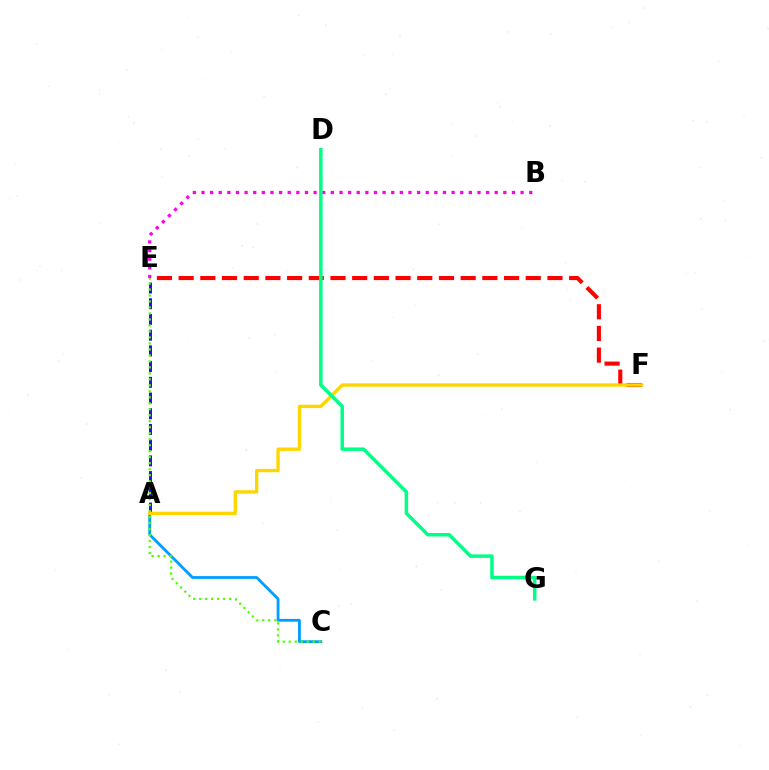{('A', 'E'): [{'color': '#3700ff', 'line_style': 'dashed', 'thickness': 2.13}], ('A', 'C'): [{'color': '#009eff', 'line_style': 'solid', 'thickness': 2.02}], ('E', 'F'): [{'color': '#ff0000', 'line_style': 'dashed', 'thickness': 2.95}], ('C', 'E'): [{'color': '#4fff00', 'line_style': 'dotted', 'thickness': 1.63}], ('A', 'F'): [{'color': '#ffd500', 'line_style': 'solid', 'thickness': 2.42}], ('B', 'E'): [{'color': '#ff00ed', 'line_style': 'dotted', 'thickness': 2.34}], ('D', 'G'): [{'color': '#00ff86', 'line_style': 'solid', 'thickness': 2.52}]}